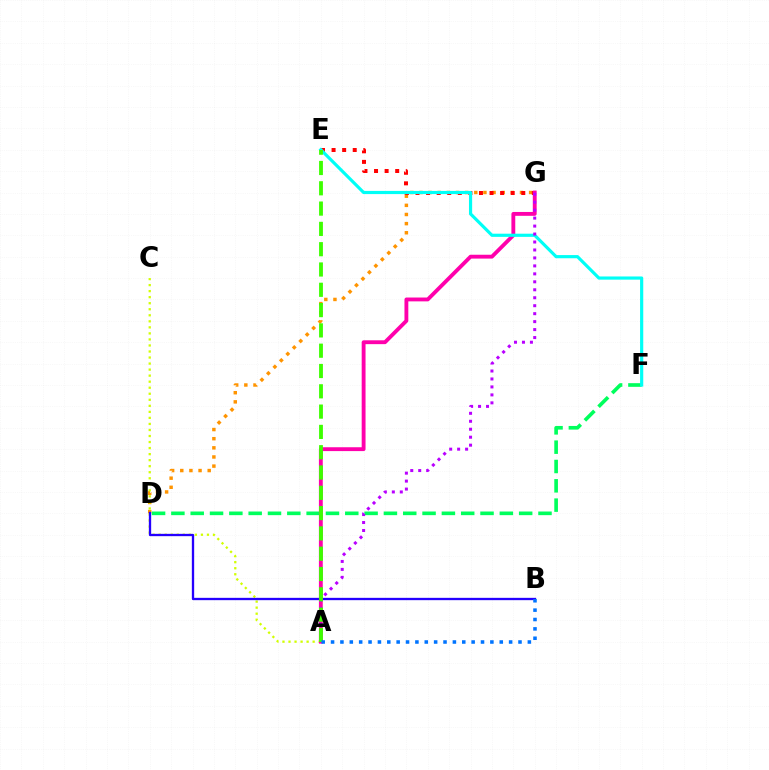{('D', 'G'): [{'color': '#ff9400', 'line_style': 'dotted', 'thickness': 2.48}], ('E', 'G'): [{'color': '#ff0000', 'line_style': 'dotted', 'thickness': 2.87}], ('A', 'C'): [{'color': '#d1ff00', 'line_style': 'dotted', 'thickness': 1.64}], ('B', 'D'): [{'color': '#2500ff', 'line_style': 'solid', 'thickness': 1.67}], ('D', 'F'): [{'color': '#00ff5c', 'line_style': 'dashed', 'thickness': 2.62}], ('A', 'G'): [{'color': '#ff00ac', 'line_style': 'solid', 'thickness': 2.77}, {'color': '#b900ff', 'line_style': 'dotted', 'thickness': 2.16}], ('E', 'F'): [{'color': '#00fff6', 'line_style': 'solid', 'thickness': 2.29}], ('A', 'E'): [{'color': '#3dff00', 'line_style': 'dashed', 'thickness': 2.76}], ('A', 'B'): [{'color': '#0074ff', 'line_style': 'dotted', 'thickness': 2.55}]}